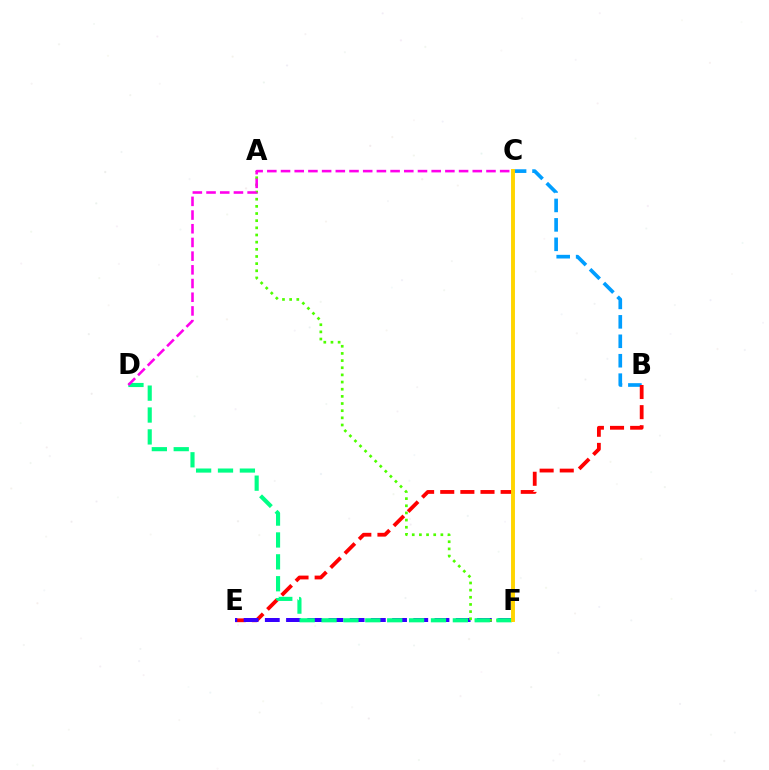{('B', 'C'): [{'color': '#009eff', 'line_style': 'dashed', 'thickness': 2.64}], ('B', 'E'): [{'color': '#ff0000', 'line_style': 'dashed', 'thickness': 2.73}], ('E', 'F'): [{'color': '#3700ff', 'line_style': 'dashed', 'thickness': 2.88}], ('A', 'F'): [{'color': '#4fff00', 'line_style': 'dotted', 'thickness': 1.94}], ('D', 'F'): [{'color': '#00ff86', 'line_style': 'dashed', 'thickness': 2.97}], ('C', 'F'): [{'color': '#ffd500', 'line_style': 'solid', 'thickness': 2.81}], ('C', 'D'): [{'color': '#ff00ed', 'line_style': 'dashed', 'thickness': 1.86}]}